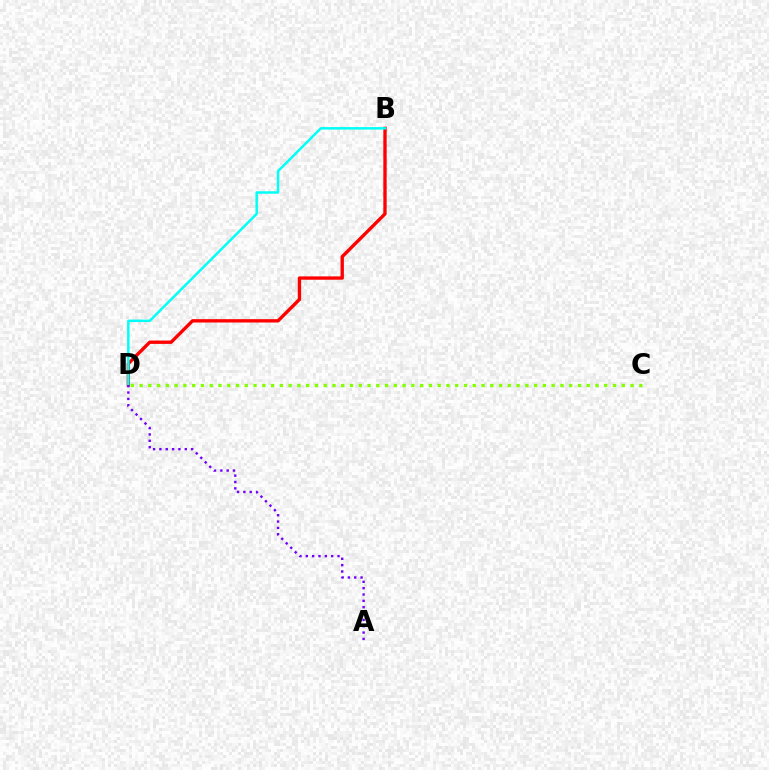{('B', 'D'): [{'color': '#ff0000', 'line_style': 'solid', 'thickness': 2.41}, {'color': '#00fff6', 'line_style': 'solid', 'thickness': 1.78}], ('C', 'D'): [{'color': '#84ff00', 'line_style': 'dotted', 'thickness': 2.38}], ('A', 'D'): [{'color': '#7200ff', 'line_style': 'dotted', 'thickness': 1.72}]}